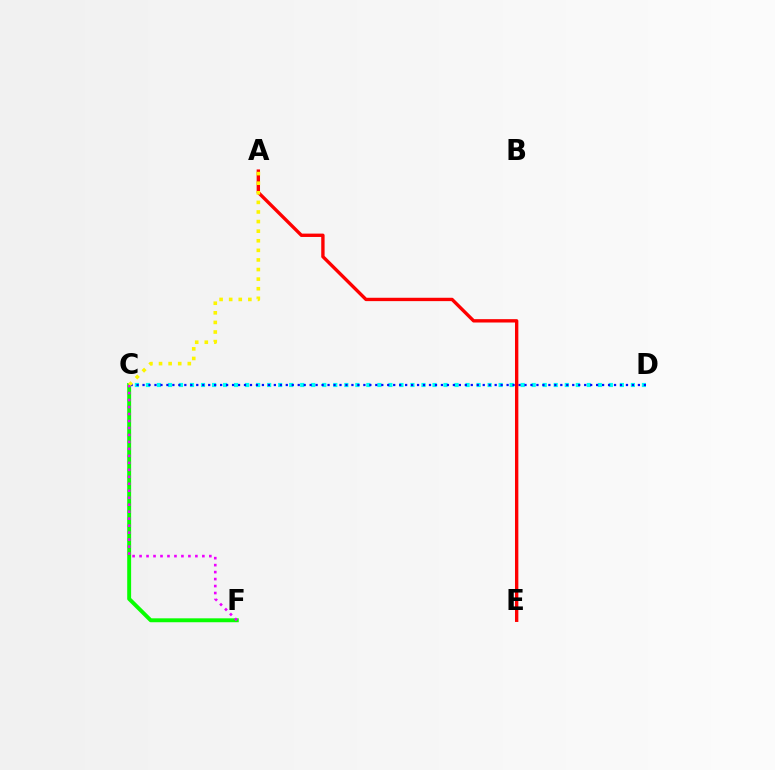{('C', 'F'): [{'color': '#08ff00', 'line_style': 'solid', 'thickness': 2.82}, {'color': '#ee00ff', 'line_style': 'dotted', 'thickness': 1.9}], ('C', 'D'): [{'color': '#00fff6', 'line_style': 'dotted', 'thickness': 2.99}, {'color': '#0010ff', 'line_style': 'dotted', 'thickness': 1.62}], ('A', 'E'): [{'color': '#ff0000', 'line_style': 'solid', 'thickness': 2.42}], ('A', 'C'): [{'color': '#fcf500', 'line_style': 'dotted', 'thickness': 2.61}]}